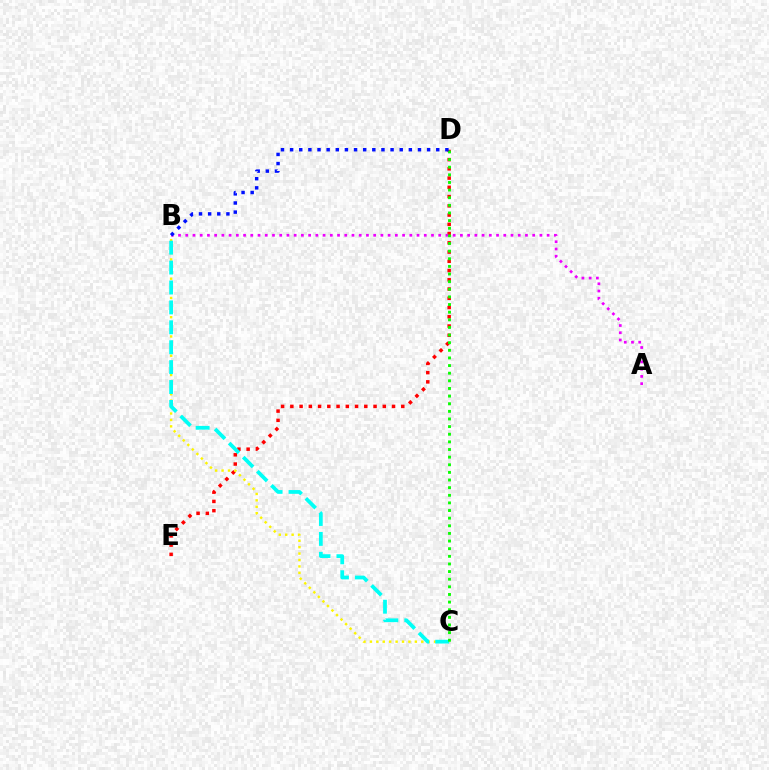{('D', 'E'): [{'color': '#ff0000', 'line_style': 'dotted', 'thickness': 2.51}], ('B', 'C'): [{'color': '#fcf500', 'line_style': 'dotted', 'thickness': 1.74}, {'color': '#00fff6', 'line_style': 'dashed', 'thickness': 2.7}], ('A', 'B'): [{'color': '#ee00ff', 'line_style': 'dotted', 'thickness': 1.96}], ('C', 'D'): [{'color': '#08ff00', 'line_style': 'dotted', 'thickness': 2.07}], ('B', 'D'): [{'color': '#0010ff', 'line_style': 'dotted', 'thickness': 2.48}]}